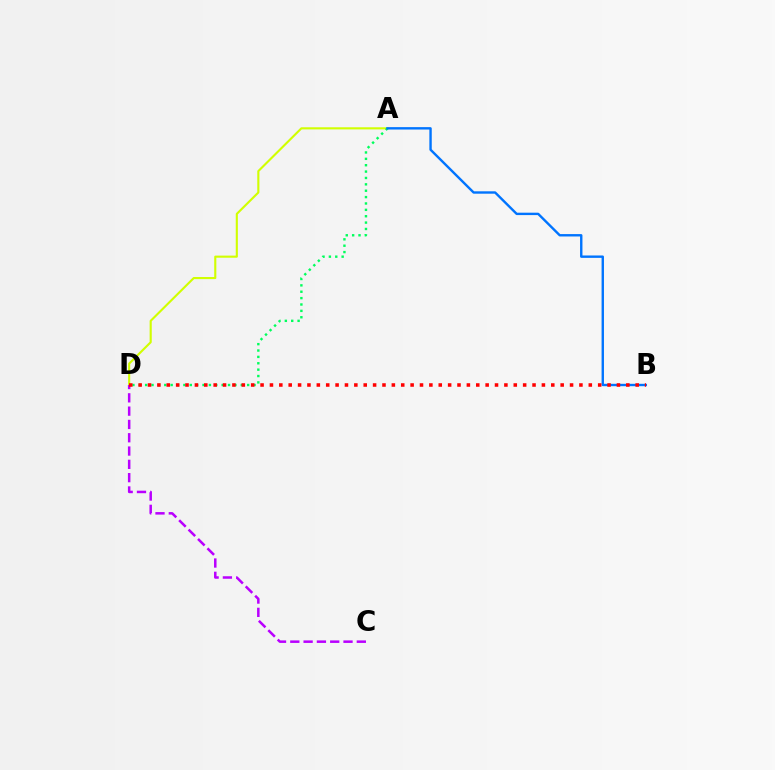{('A', 'D'): [{'color': '#d1ff00', 'line_style': 'solid', 'thickness': 1.53}, {'color': '#00ff5c', 'line_style': 'dotted', 'thickness': 1.73}], ('A', 'B'): [{'color': '#0074ff', 'line_style': 'solid', 'thickness': 1.72}], ('C', 'D'): [{'color': '#b900ff', 'line_style': 'dashed', 'thickness': 1.81}], ('B', 'D'): [{'color': '#ff0000', 'line_style': 'dotted', 'thickness': 2.55}]}